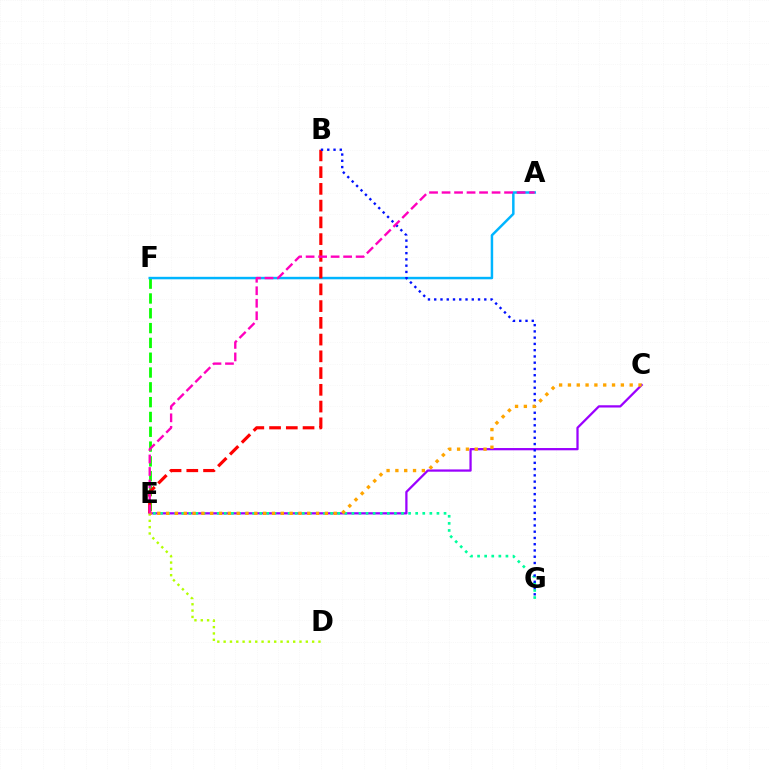{('E', 'F'): [{'color': '#08ff00', 'line_style': 'dashed', 'thickness': 2.01}], ('C', 'E'): [{'color': '#9b00ff', 'line_style': 'solid', 'thickness': 1.63}, {'color': '#ffa500', 'line_style': 'dotted', 'thickness': 2.4}], ('A', 'F'): [{'color': '#00b5ff', 'line_style': 'solid', 'thickness': 1.79}], ('B', 'E'): [{'color': '#ff0000', 'line_style': 'dashed', 'thickness': 2.27}], ('E', 'G'): [{'color': '#00ff9d', 'line_style': 'dotted', 'thickness': 1.93}], ('D', 'E'): [{'color': '#b3ff00', 'line_style': 'dotted', 'thickness': 1.72}], ('B', 'G'): [{'color': '#0010ff', 'line_style': 'dotted', 'thickness': 1.7}], ('A', 'E'): [{'color': '#ff00bd', 'line_style': 'dashed', 'thickness': 1.7}]}